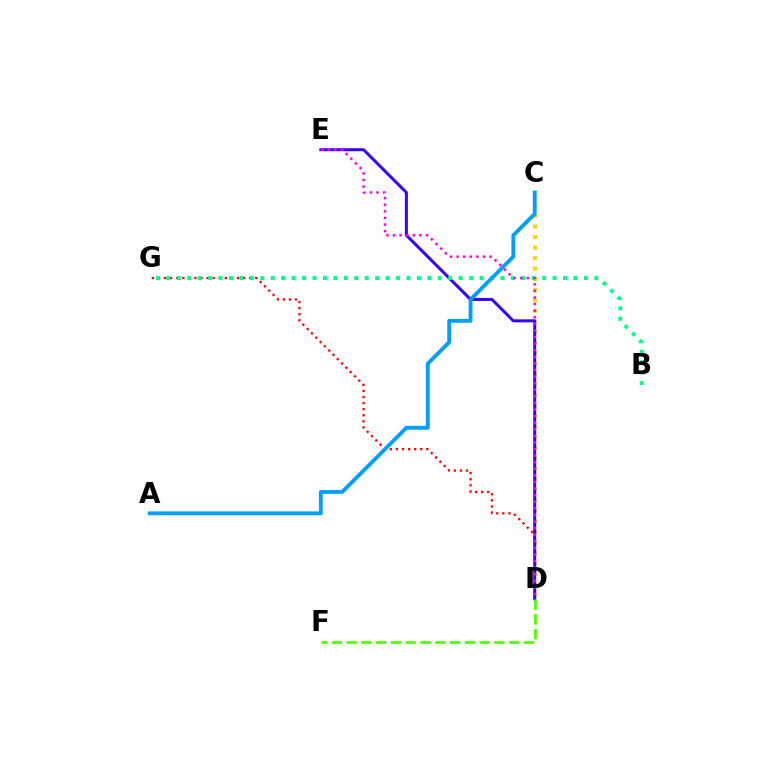{('C', 'D'): [{'color': '#ffd500', 'line_style': 'dotted', 'thickness': 2.86}], ('D', 'G'): [{'color': '#ff0000', 'line_style': 'dotted', 'thickness': 1.65}], ('D', 'E'): [{'color': '#3700ff', 'line_style': 'solid', 'thickness': 2.16}, {'color': '#ff00ed', 'line_style': 'dotted', 'thickness': 1.79}], ('D', 'F'): [{'color': '#4fff00', 'line_style': 'dashed', 'thickness': 2.01}], ('B', 'G'): [{'color': '#00ff86', 'line_style': 'dotted', 'thickness': 2.84}], ('A', 'C'): [{'color': '#009eff', 'line_style': 'solid', 'thickness': 2.76}]}